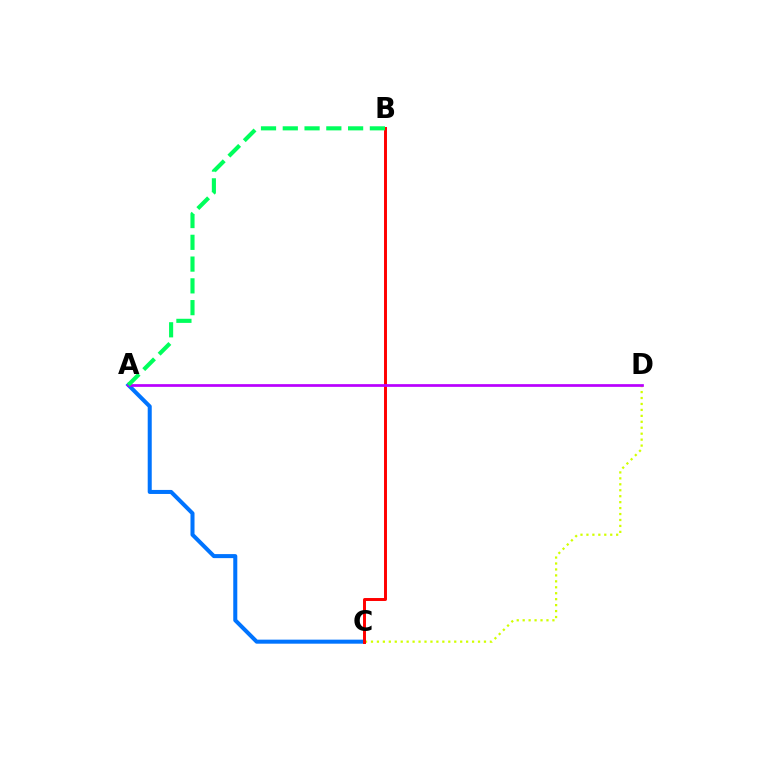{('A', 'C'): [{'color': '#0074ff', 'line_style': 'solid', 'thickness': 2.9}], ('C', 'D'): [{'color': '#d1ff00', 'line_style': 'dotted', 'thickness': 1.62}], ('B', 'C'): [{'color': '#ff0000', 'line_style': 'solid', 'thickness': 2.12}], ('A', 'D'): [{'color': '#b900ff', 'line_style': 'solid', 'thickness': 1.96}], ('A', 'B'): [{'color': '#00ff5c', 'line_style': 'dashed', 'thickness': 2.96}]}